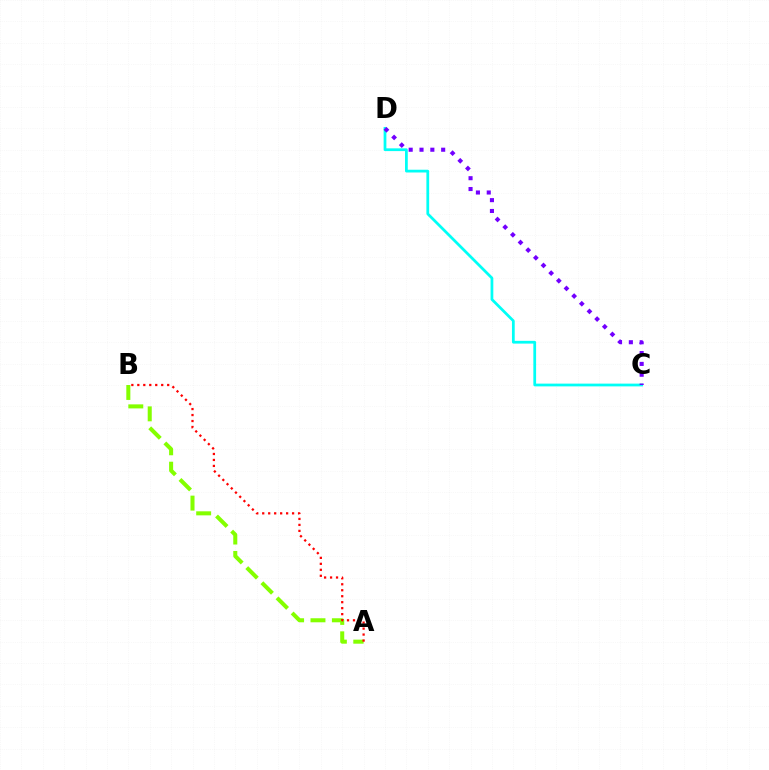{('C', 'D'): [{'color': '#00fff6', 'line_style': 'solid', 'thickness': 1.98}, {'color': '#7200ff', 'line_style': 'dotted', 'thickness': 2.94}], ('A', 'B'): [{'color': '#84ff00', 'line_style': 'dashed', 'thickness': 2.91}, {'color': '#ff0000', 'line_style': 'dotted', 'thickness': 1.62}]}